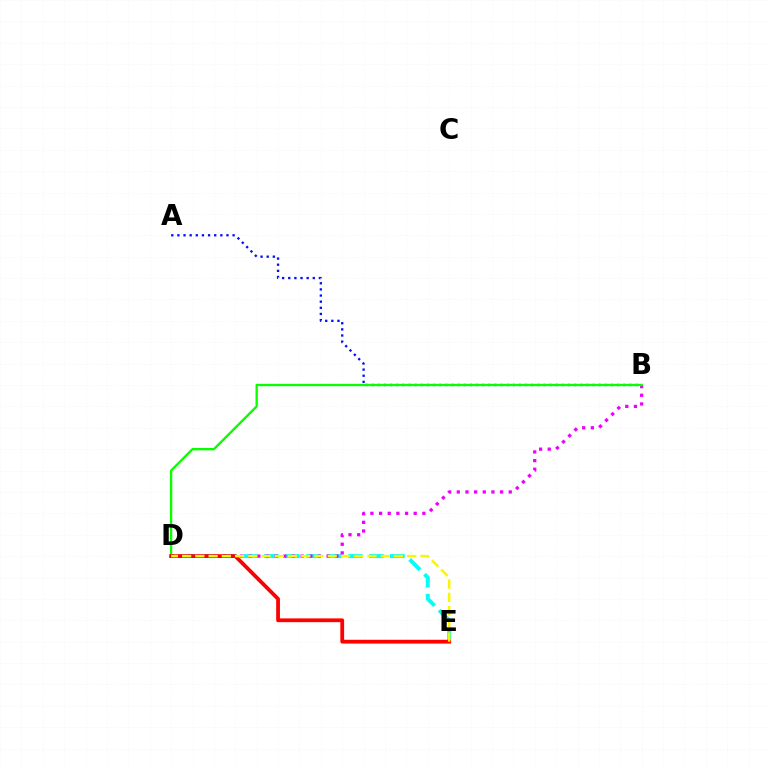{('D', 'E'): [{'color': '#00fff6', 'line_style': 'dashed', 'thickness': 2.85}, {'color': '#ff0000', 'line_style': 'solid', 'thickness': 2.72}, {'color': '#fcf500', 'line_style': 'dashed', 'thickness': 1.8}], ('B', 'D'): [{'color': '#ee00ff', 'line_style': 'dotted', 'thickness': 2.35}, {'color': '#08ff00', 'line_style': 'solid', 'thickness': 1.67}], ('A', 'B'): [{'color': '#0010ff', 'line_style': 'dotted', 'thickness': 1.67}]}